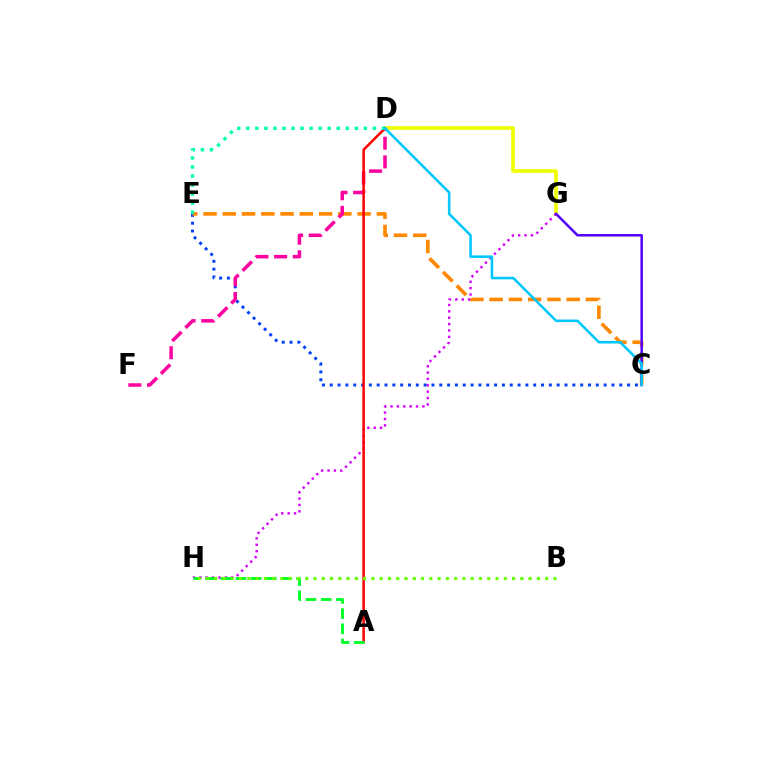{('C', 'E'): [{'color': '#003fff', 'line_style': 'dotted', 'thickness': 2.13}, {'color': '#ff8800', 'line_style': 'dashed', 'thickness': 2.62}], ('D', 'F'): [{'color': '#ff00a0', 'line_style': 'dashed', 'thickness': 2.54}], ('D', 'G'): [{'color': '#eeff00', 'line_style': 'solid', 'thickness': 2.61}], ('G', 'H'): [{'color': '#d600ff', 'line_style': 'dotted', 'thickness': 1.73}], ('A', 'D'): [{'color': '#ff0000', 'line_style': 'solid', 'thickness': 1.8}], ('C', 'G'): [{'color': '#4f00ff', 'line_style': 'solid', 'thickness': 1.78}], ('D', 'E'): [{'color': '#00ffaf', 'line_style': 'dotted', 'thickness': 2.46}], ('A', 'H'): [{'color': '#00ff27', 'line_style': 'dashed', 'thickness': 2.06}], ('B', 'H'): [{'color': '#66ff00', 'line_style': 'dotted', 'thickness': 2.25}], ('C', 'D'): [{'color': '#00c7ff', 'line_style': 'solid', 'thickness': 1.84}]}